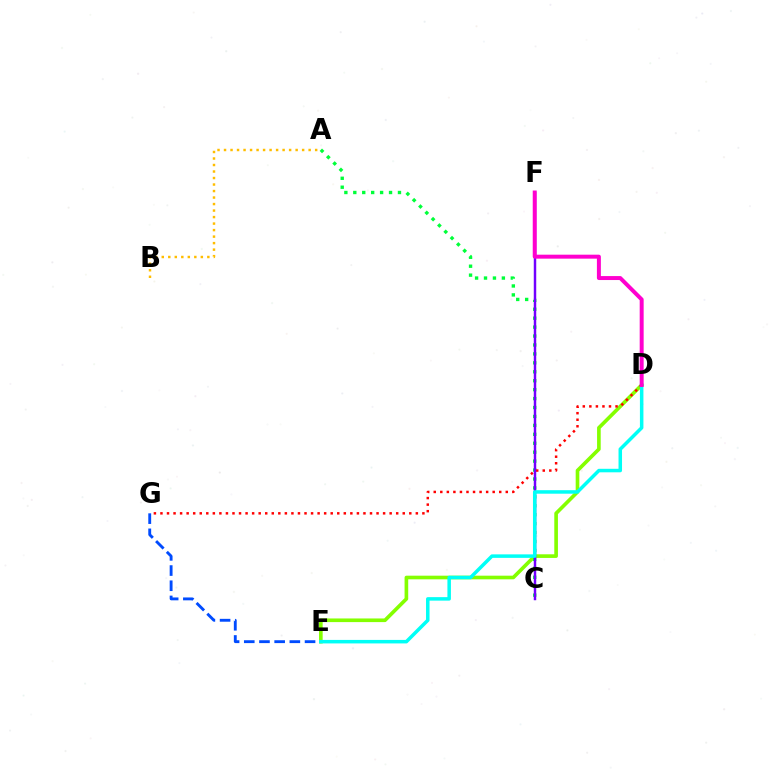{('E', 'G'): [{'color': '#004bff', 'line_style': 'dashed', 'thickness': 2.06}], ('D', 'E'): [{'color': '#84ff00', 'line_style': 'solid', 'thickness': 2.62}, {'color': '#00fff6', 'line_style': 'solid', 'thickness': 2.53}], ('A', 'C'): [{'color': '#00ff39', 'line_style': 'dotted', 'thickness': 2.43}], ('D', 'G'): [{'color': '#ff0000', 'line_style': 'dotted', 'thickness': 1.78}], ('C', 'F'): [{'color': '#7200ff', 'line_style': 'solid', 'thickness': 1.77}], ('A', 'B'): [{'color': '#ffbd00', 'line_style': 'dotted', 'thickness': 1.77}], ('D', 'F'): [{'color': '#ff00cf', 'line_style': 'solid', 'thickness': 2.86}]}